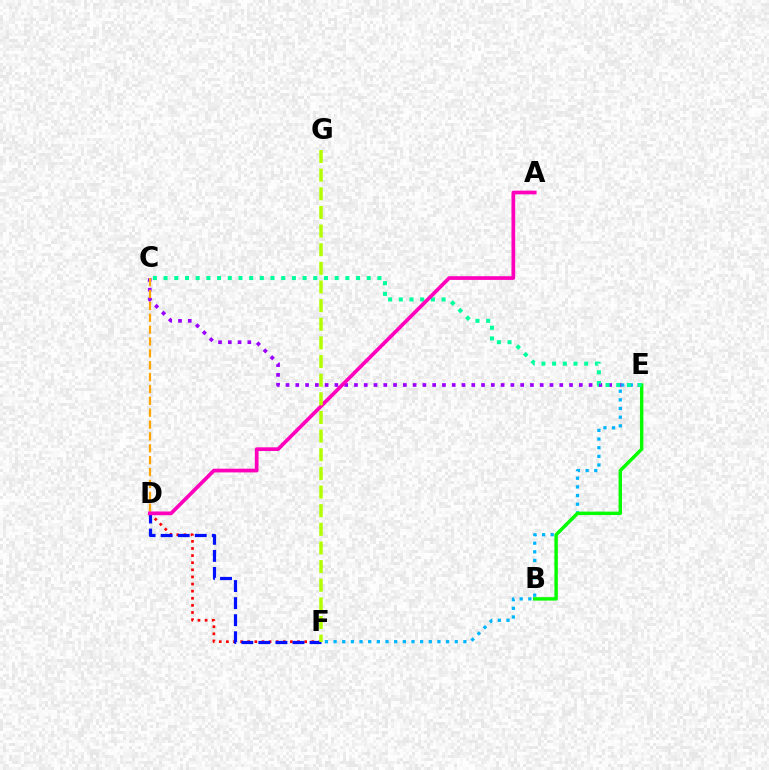{('C', 'E'): [{'color': '#9b00ff', 'line_style': 'dotted', 'thickness': 2.66}, {'color': '#00ff9d', 'line_style': 'dotted', 'thickness': 2.9}], ('D', 'F'): [{'color': '#ff0000', 'line_style': 'dotted', 'thickness': 1.93}, {'color': '#0010ff', 'line_style': 'dashed', 'thickness': 2.32}], ('E', 'F'): [{'color': '#00b5ff', 'line_style': 'dotted', 'thickness': 2.35}], ('B', 'E'): [{'color': '#08ff00', 'line_style': 'solid', 'thickness': 2.47}], ('C', 'D'): [{'color': '#ffa500', 'line_style': 'dashed', 'thickness': 1.61}], ('A', 'D'): [{'color': '#ff00bd', 'line_style': 'solid', 'thickness': 2.67}], ('F', 'G'): [{'color': '#b3ff00', 'line_style': 'dashed', 'thickness': 2.53}]}